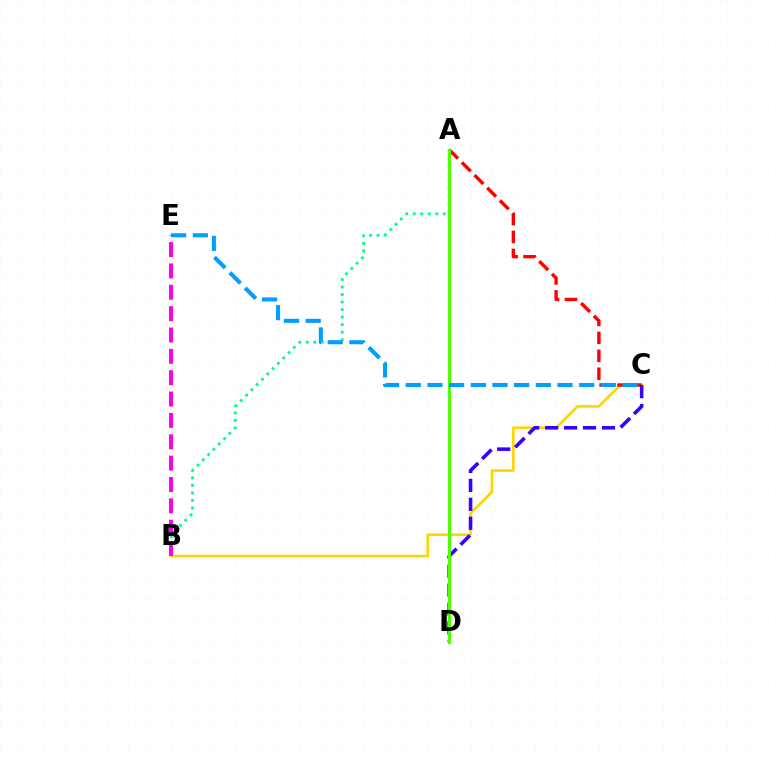{('B', 'C'): [{'color': '#ffd500', 'line_style': 'solid', 'thickness': 1.89}], ('A', 'C'): [{'color': '#ff0000', 'line_style': 'dashed', 'thickness': 2.44}], ('A', 'B'): [{'color': '#00ff86', 'line_style': 'dotted', 'thickness': 2.04}], ('C', 'D'): [{'color': '#3700ff', 'line_style': 'dashed', 'thickness': 2.57}], ('A', 'D'): [{'color': '#4fff00', 'line_style': 'solid', 'thickness': 2.23}], ('C', 'E'): [{'color': '#009eff', 'line_style': 'dashed', 'thickness': 2.94}], ('B', 'E'): [{'color': '#ff00ed', 'line_style': 'dashed', 'thickness': 2.9}]}